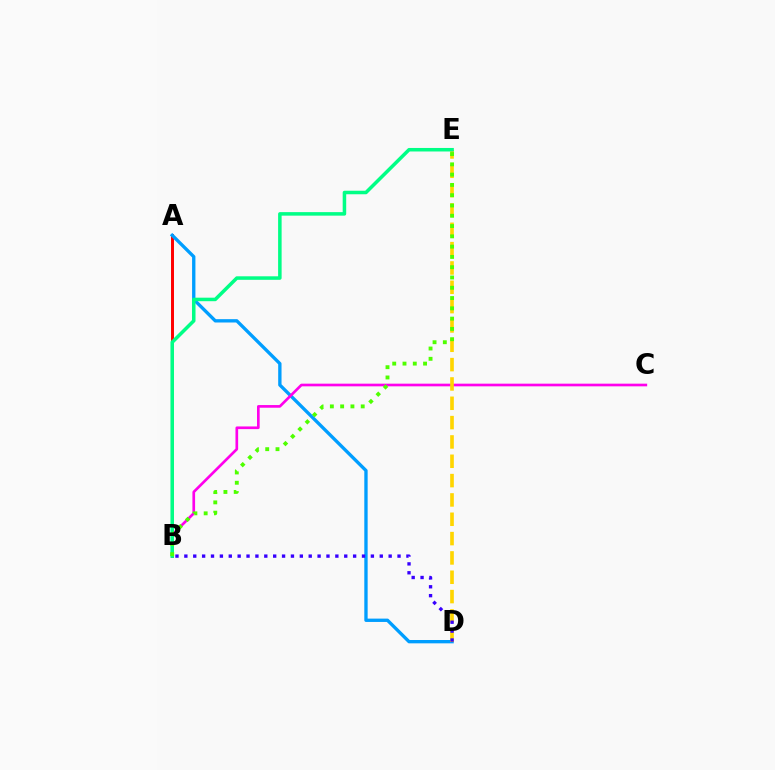{('A', 'B'): [{'color': '#ff0000', 'line_style': 'solid', 'thickness': 2.14}], ('A', 'D'): [{'color': '#009eff', 'line_style': 'solid', 'thickness': 2.4}], ('B', 'C'): [{'color': '#ff00ed', 'line_style': 'solid', 'thickness': 1.92}], ('D', 'E'): [{'color': '#ffd500', 'line_style': 'dashed', 'thickness': 2.63}], ('B', 'E'): [{'color': '#00ff86', 'line_style': 'solid', 'thickness': 2.53}, {'color': '#4fff00', 'line_style': 'dotted', 'thickness': 2.79}], ('B', 'D'): [{'color': '#3700ff', 'line_style': 'dotted', 'thickness': 2.41}]}